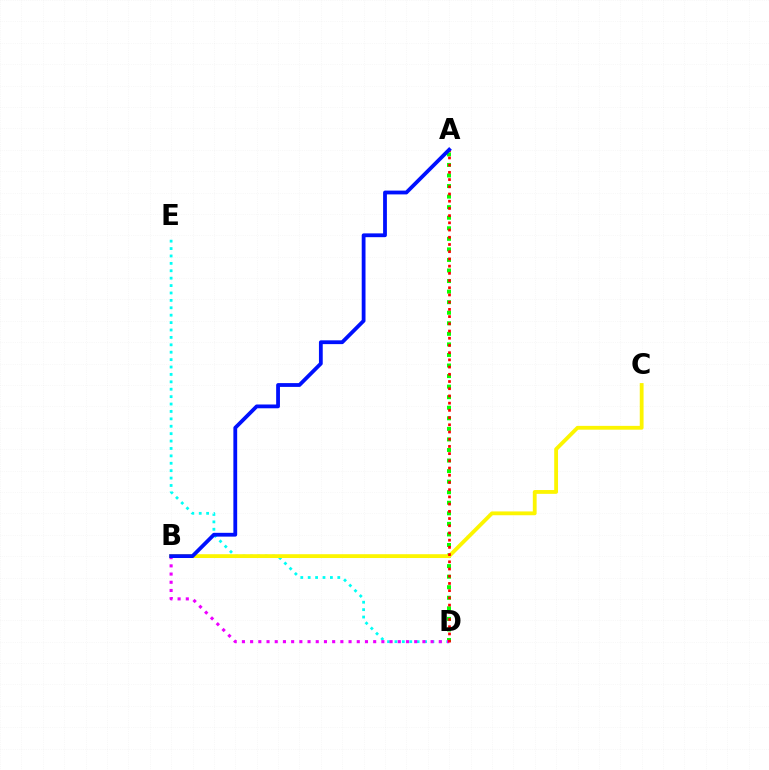{('D', 'E'): [{'color': '#00fff6', 'line_style': 'dotted', 'thickness': 2.01}], ('A', 'D'): [{'color': '#08ff00', 'line_style': 'dotted', 'thickness': 2.87}, {'color': '#ff0000', 'line_style': 'dotted', 'thickness': 1.96}], ('B', 'D'): [{'color': '#ee00ff', 'line_style': 'dotted', 'thickness': 2.23}], ('B', 'C'): [{'color': '#fcf500', 'line_style': 'solid', 'thickness': 2.74}], ('A', 'B'): [{'color': '#0010ff', 'line_style': 'solid', 'thickness': 2.73}]}